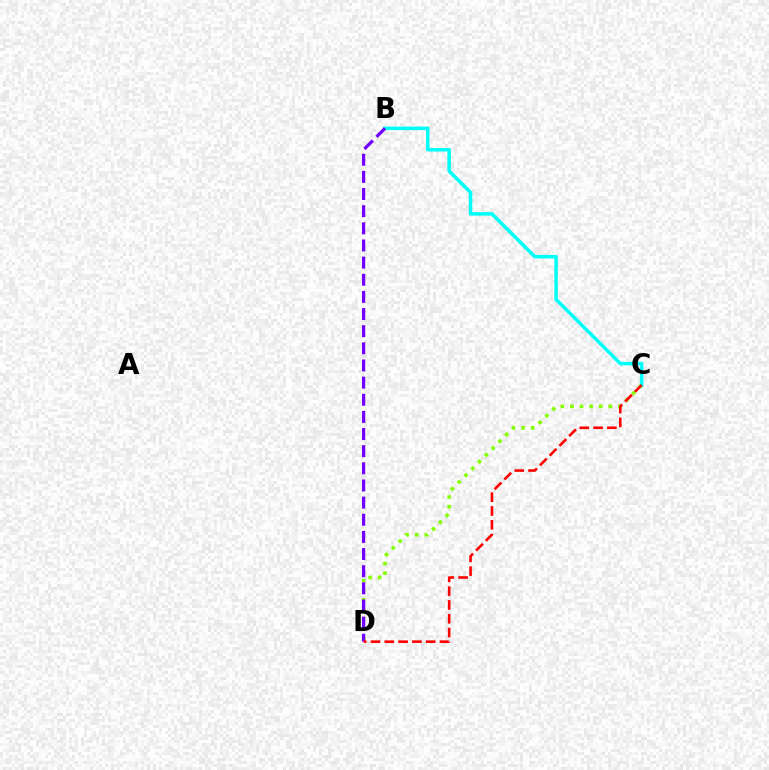{('C', 'D'): [{'color': '#84ff00', 'line_style': 'dotted', 'thickness': 2.61}, {'color': '#ff0000', 'line_style': 'dashed', 'thickness': 1.87}], ('B', 'C'): [{'color': '#00fff6', 'line_style': 'solid', 'thickness': 2.54}], ('B', 'D'): [{'color': '#7200ff', 'line_style': 'dashed', 'thickness': 2.33}]}